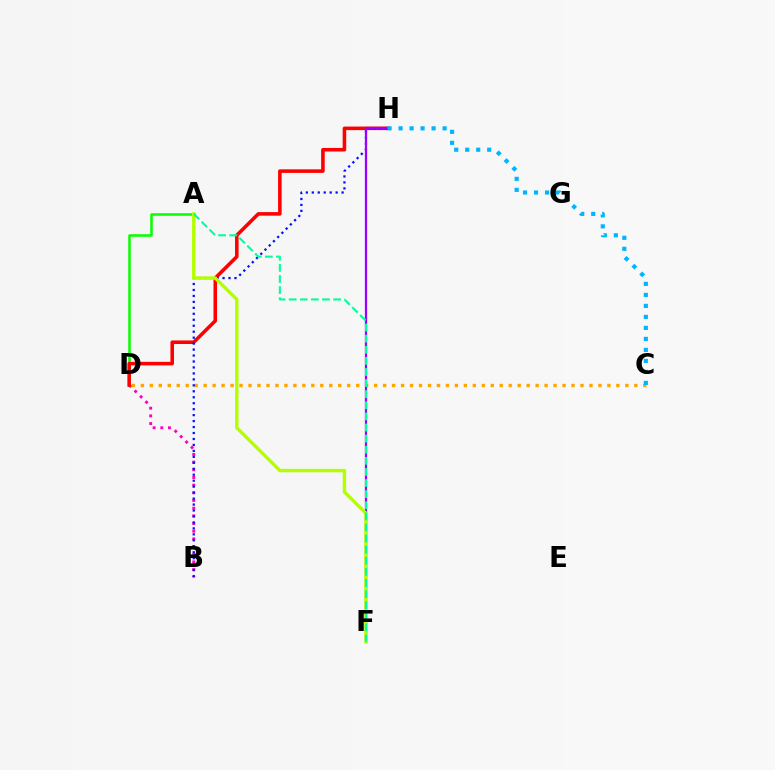{('A', 'D'): [{'color': '#08ff00', 'line_style': 'solid', 'thickness': 1.83}], ('B', 'D'): [{'color': '#ff00bd', 'line_style': 'dotted', 'thickness': 2.09}], ('C', 'D'): [{'color': '#ffa500', 'line_style': 'dotted', 'thickness': 2.44}], ('D', 'H'): [{'color': '#ff0000', 'line_style': 'solid', 'thickness': 2.56}], ('B', 'H'): [{'color': '#0010ff', 'line_style': 'dotted', 'thickness': 1.62}], ('F', 'H'): [{'color': '#9b00ff', 'line_style': 'solid', 'thickness': 1.63}], ('C', 'H'): [{'color': '#00b5ff', 'line_style': 'dotted', 'thickness': 2.99}], ('A', 'F'): [{'color': '#b3ff00', 'line_style': 'solid', 'thickness': 2.45}, {'color': '#00ff9d', 'line_style': 'dashed', 'thickness': 1.51}]}